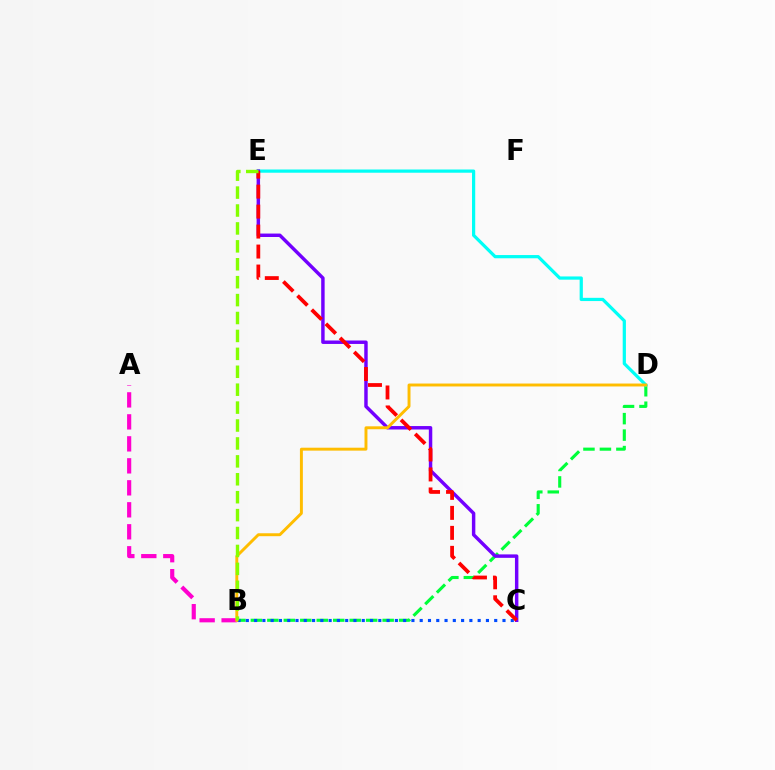{('B', 'D'): [{'color': '#00ff39', 'line_style': 'dashed', 'thickness': 2.24}, {'color': '#ffbd00', 'line_style': 'solid', 'thickness': 2.11}], ('B', 'C'): [{'color': '#004bff', 'line_style': 'dotted', 'thickness': 2.25}], ('D', 'E'): [{'color': '#00fff6', 'line_style': 'solid', 'thickness': 2.32}], ('C', 'E'): [{'color': '#7200ff', 'line_style': 'solid', 'thickness': 2.48}, {'color': '#ff0000', 'line_style': 'dashed', 'thickness': 2.71}], ('A', 'B'): [{'color': '#ff00cf', 'line_style': 'dashed', 'thickness': 2.99}], ('B', 'E'): [{'color': '#84ff00', 'line_style': 'dashed', 'thickness': 2.43}]}